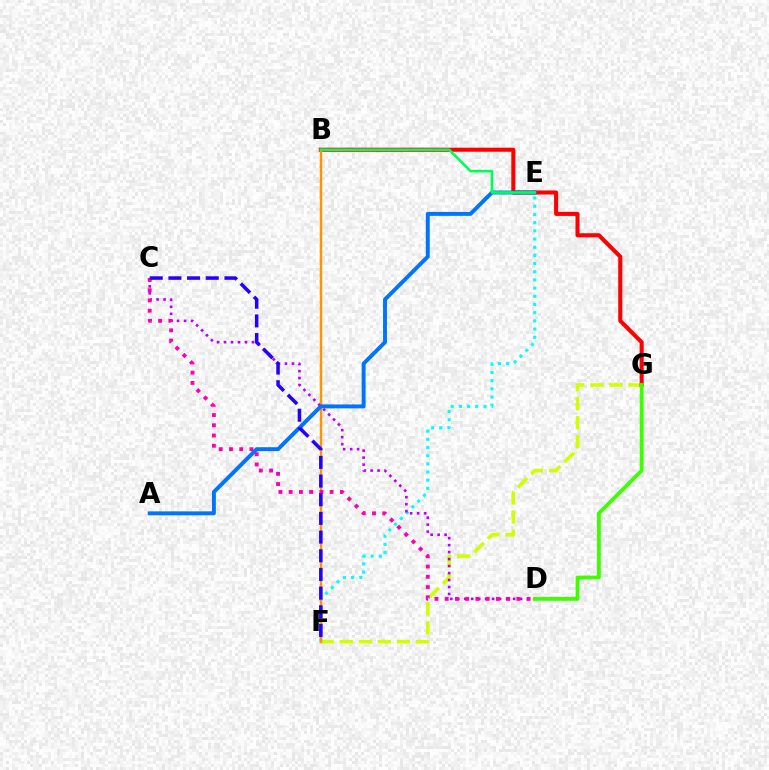{('F', 'G'): [{'color': '#d1ff00', 'line_style': 'dashed', 'thickness': 2.59}], ('E', 'F'): [{'color': '#00fff6', 'line_style': 'dotted', 'thickness': 2.22}], ('B', 'G'): [{'color': '#ff0000', 'line_style': 'solid', 'thickness': 2.93}], ('B', 'F'): [{'color': '#ff9400', 'line_style': 'solid', 'thickness': 1.75}], ('C', 'D'): [{'color': '#b900ff', 'line_style': 'dotted', 'thickness': 1.9}, {'color': '#ff00ac', 'line_style': 'dotted', 'thickness': 2.78}], ('A', 'E'): [{'color': '#0074ff', 'line_style': 'solid', 'thickness': 2.83}], ('D', 'G'): [{'color': '#3dff00', 'line_style': 'solid', 'thickness': 2.74}], ('B', 'E'): [{'color': '#00ff5c', 'line_style': 'solid', 'thickness': 1.89}], ('C', 'F'): [{'color': '#2500ff', 'line_style': 'dashed', 'thickness': 2.54}]}